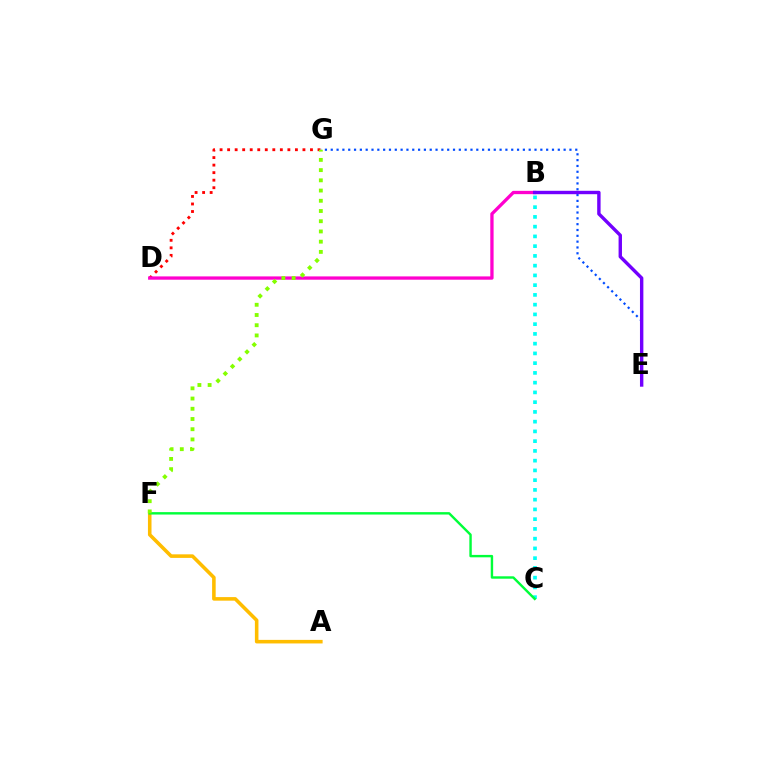{('A', 'F'): [{'color': '#ffbd00', 'line_style': 'solid', 'thickness': 2.57}], ('B', 'C'): [{'color': '#00fff6', 'line_style': 'dotted', 'thickness': 2.65}], ('E', 'G'): [{'color': '#004bff', 'line_style': 'dotted', 'thickness': 1.58}], ('D', 'G'): [{'color': '#ff0000', 'line_style': 'dotted', 'thickness': 2.05}], ('B', 'D'): [{'color': '#ff00cf', 'line_style': 'solid', 'thickness': 2.37}], ('B', 'E'): [{'color': '#7200ff', 'line_style': 'solid', 'thickness': 2.45}], ('C', 'F'): [{'color': '#00ff39', 'line_style': 'solid', 'thickness': 1.74}], ('F', 'G'): [{'color': '#84ff00', 'line_style': 'dotted', 'thickness': 2.78}]}